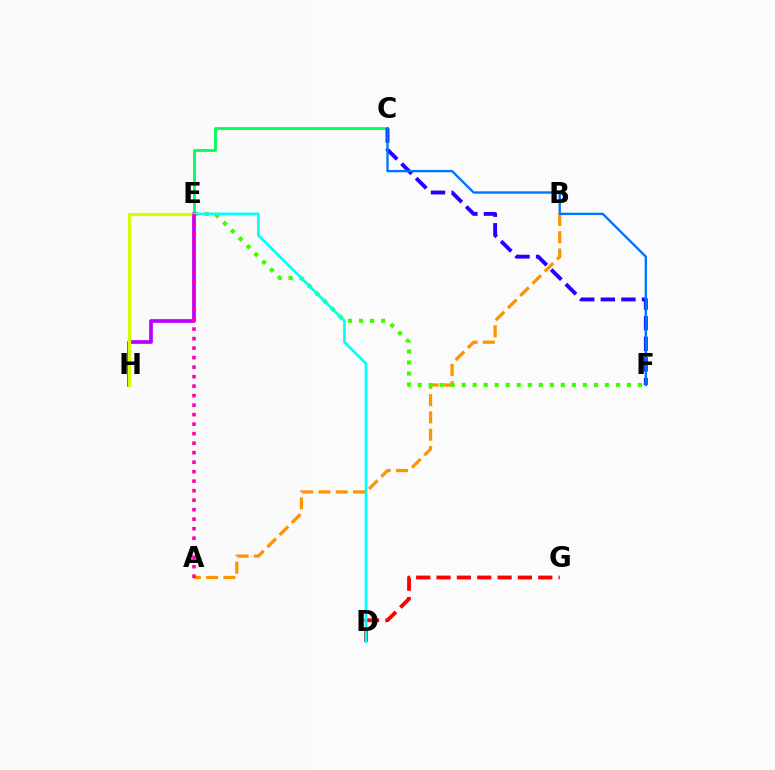{('C', 'E'): [{'color': '#00ff5c', 'line_style': 'solid', 'thickness': 2.04}], ('C', 'F'): [{'color': '#2500ff', 'line_style': 'dashed', 'thickness': 2.8}, {'color': '#0074ff', 'line_style': 'solid', 'thickness': 1.69}], ('A', 'B'): [{'color': '#ff9400', 'line_style': 'dashed', 'thickness': 2.35}], ('E', 'F'): [{'color': '#3dff00', 'line_style': 'dotted', 'thickness': 2.99}], ('E', 'H'): [{'color': '#b900ff', 'line_style': 'solid', 'thickness': 2.68}, {'color': '#d1ff00', 'line_style': 'solid', 'thickness': 2.3}], ('D', 'G'): [{'color': '#ff0000', 'line_style': 'dashed', 'thickness': 2.76}], ('D', 'E'): [{'color': '#00fff6', 'line_style': 'solid', 'thickness': 1.93}], ('A', 'E'): [{'color': '#ff00ac', 'line_style': 'dotted', 'thickness': 2.58}]}